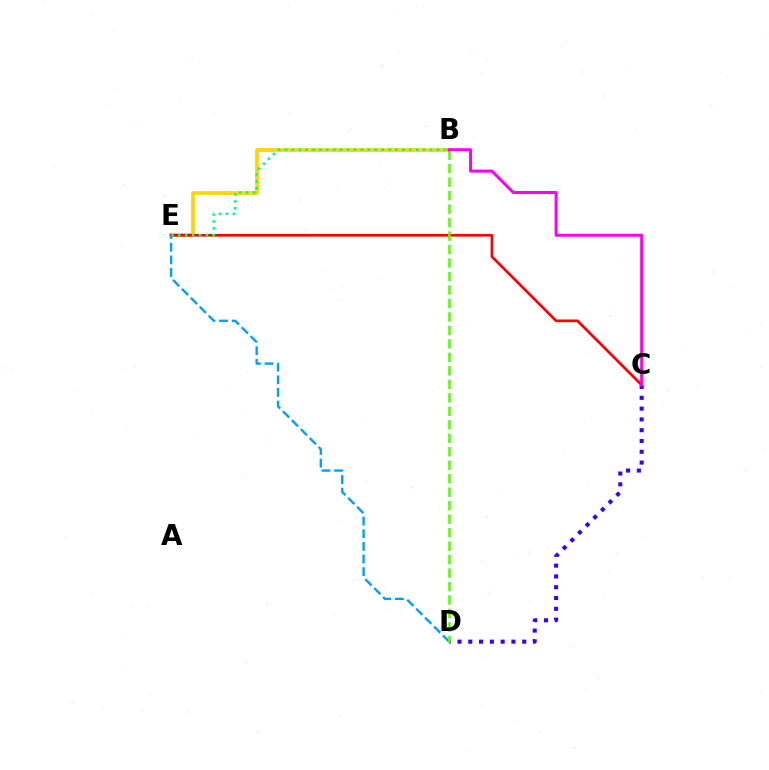{('B', 'E'): [{'color': '#ffd500', 'line_style': 'solid', 'thickness': 2.71}, {'color': '#00ff86', 'line_style': 'dotted', 'thickness': 1.88}], ('C', 'E'): [{'color': '#ff0000', 'line_style': 'solid', 'thickness': 1.95}], ('C', 'D'): [{'color': '#3700ff', 'line_style': 'dotted', 'thickness': 2.93}], ('D', 'E'): [{'color': '#009eff', 'line_style': 'dashed', 'thickness': 1.71}], ('B', 'D'): [{'color': '#4fff00', 'line_style': 'dashed', 'thickness': 1.83}], ('B', 'C'): [{'color': '#ff00ed', 'line_style': 'solid', 'thickness': 2.17}]}